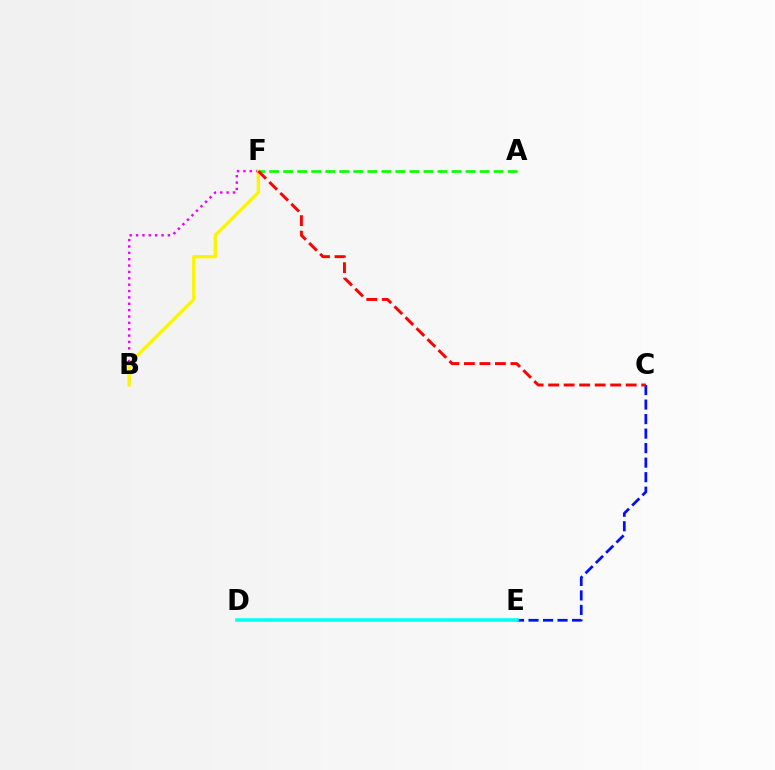{('A', 'F'): [{'color': '#08ff00', 'line_style': 'dashed', 'thickness': 1.91}], ('B', 'F'): [{'color': '#ee00ff', 'line_style': 'dotted', 'thickness': 1.73}, {'color': '#fcf500', 'line_style': 'solid', 'thickness': 2.36}], ('C', 'E'): [{'color': '#0010ff', 'line_style': 'dashed', 'thickness': 1.97}], ('D', 'E'): [{'color': '#00fff6', 'line_style': 'solid', 'thickness': 2.54}], ('C', 'F'): [{'color': '#ff0000', 'line_style': 'dashed', 'thickness': 2.11}]}